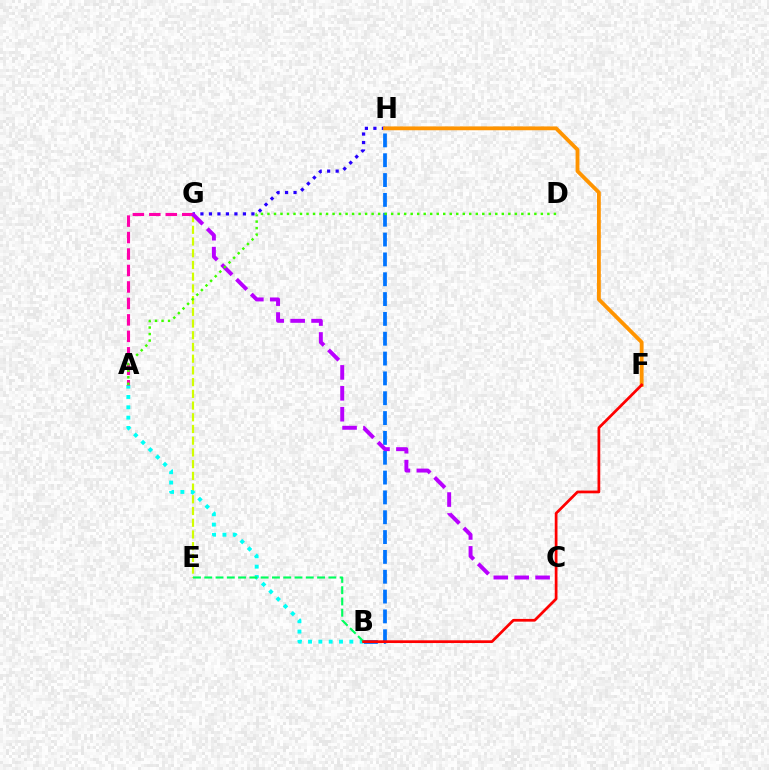{('B', 'H'): [{'color': '#0074ff', 'line_style': 'dashed', 'thickness': 2.69}], ('E', 'G'): [{'color': '#d1ff00', 'line_style': 'dashed', 'thickness': 1.59}], ('G', 'H'): [{'color': '#2500ff', 'line_style': 'dotted', 'thickness': 2.31}], ('F', 'H'): [{'color': '#ff9400', 'line_style': 'solid', 'thickness': 2.76}], ('A', 'B'): [{'color': '#00fff6', 'line_style': 'dotted', 'thickness': 2.81}], ('B', 'E'): [{'color': '#00ff5c', 'line_style': 'dashed', 'thickness': 1.53}], ('A', 'G'): [{'color': '#ff00ac', 'line_style': 'dashed', 'thickness': 2.24}], ('B', 'F'): [{'color': '#ff0000', 'line_style': 'solid', 'thickness': 1.97}], ('C', 'G'): [{'color': '#b900ff', 'line_style': 'dashed', 'thickness': 2.84}], ('A', 'D'): [{'color': '#3dff00', 'line_style': 'dotted', 'thickness': 1.77}]}